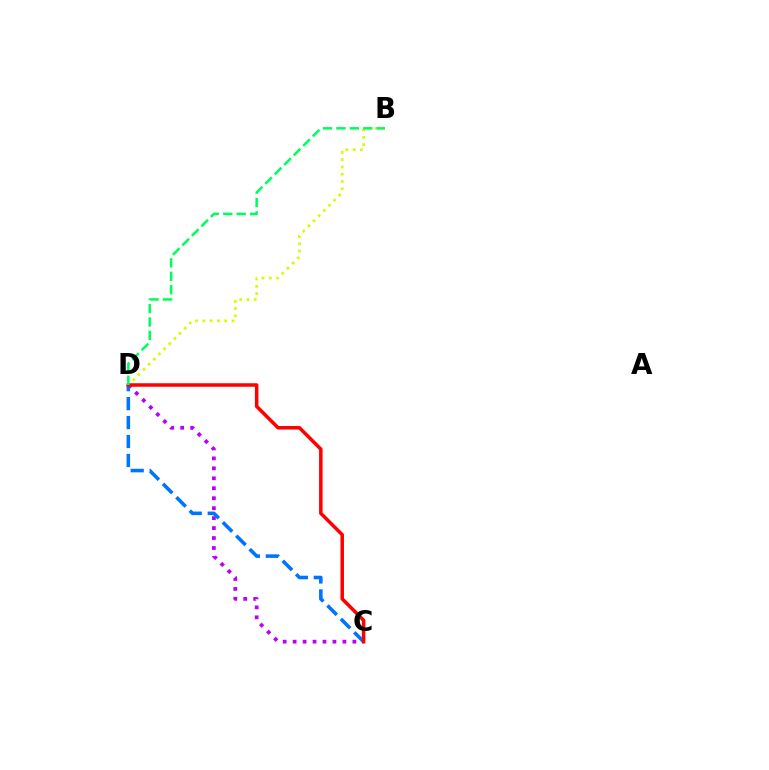{('B', 'D'): [{'color': '#d1ff00', 'line_style': 'dotted', 'thickness': 1.98}, {'color': '#00ff5c', 'line_style': 'dashed', 'thickness': 1.82}], ('C', 'D'): [{'color': '#b900ff', 'line_style': 'dotted', 'thickness': 2.71}, {'color': '#0074ff', 'line_style': 'dashed', 'thickness': 2.57}, {'color': '#ff0000', 'line_style': 'solid', 'thickness': 2.53}]}